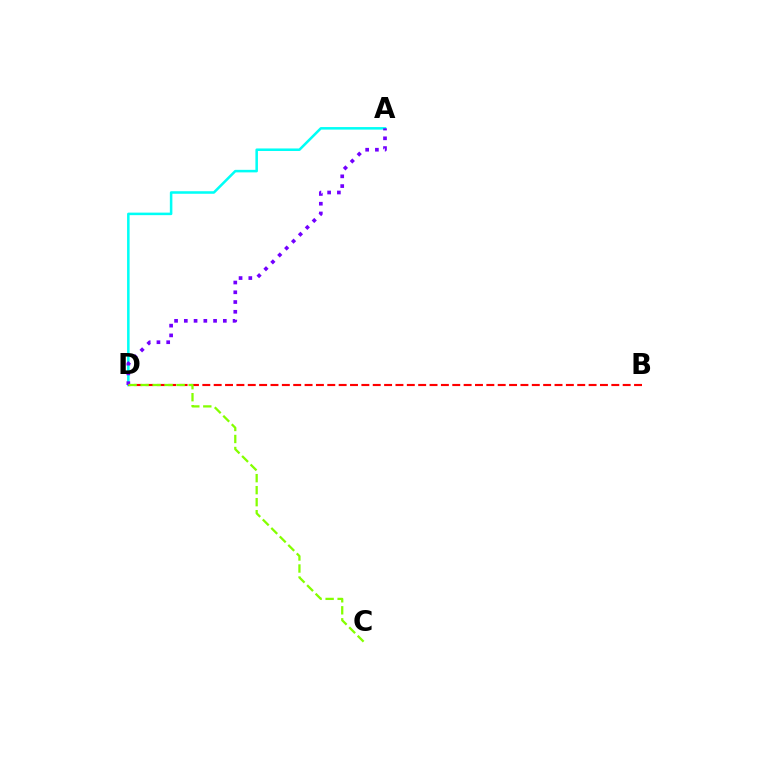{('A', 'D'): [{'color': '#00fff6', 'line_style': 'solid', 'thickness': 1.83}, {'color': '#7200ff', 'line_style': 'dotted', 'thickness': 2.65}], ('B', 'D'): [{'color': '#ff0000', 'line_style': 'dashed', 'thickness': 1.54}], ('C', 'D'): [{'color': '#84ff00', 'line_style': 'dashed', 'thickness': 1.63}]}